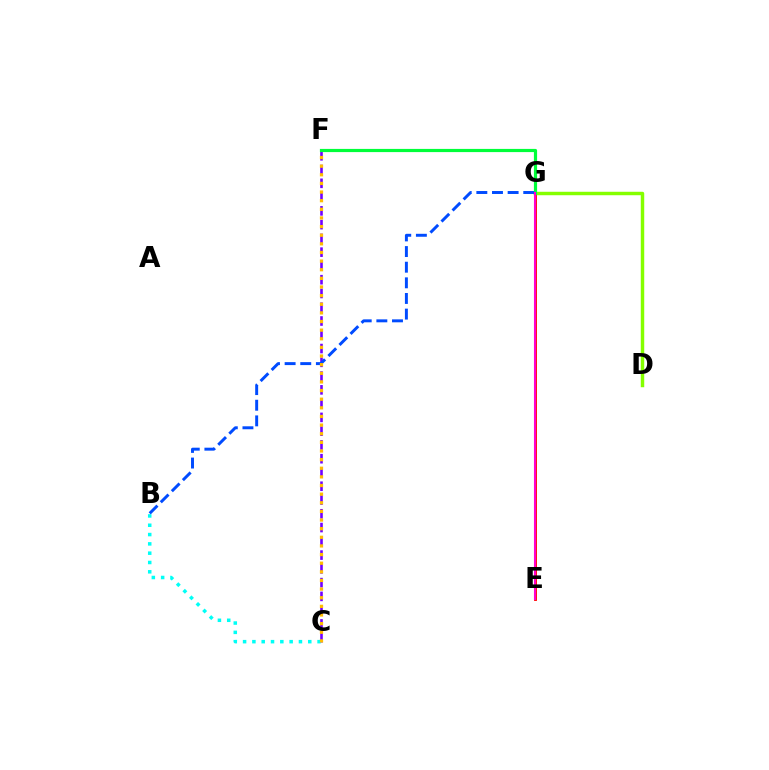{('C', 'F'): [{'color': '#7200ff', 'line_style': 'dashed', 'thickness': 1.87}, {'color': '#ffbd00', 'line_style': 'dotted', 'thickness': 2.35}], ('B', 'C'): [{'color': '#00fff6', 'line_style': 'dotted', 'thickness': 2.53}], ('D', 'G'): [{'color': '#84ff00', 'line_style': 'solid', 'thickness': 2.49}], ('E', 'G'): [{'color': '#ff0000', 'line_style': 'solid', 'thickness': 2.04}, {'color': '#ff00cf', 'line_style': 'solid', 'thickness': 1.5}], ('F', 'G'): [{'color': '#00ff39', 'line_style': 'solid', 'thickness': 2.29}], ('B', 'G'): [{'color': '#004bff', 'line_style': 'dashed', 'thickness': 2.12}]}